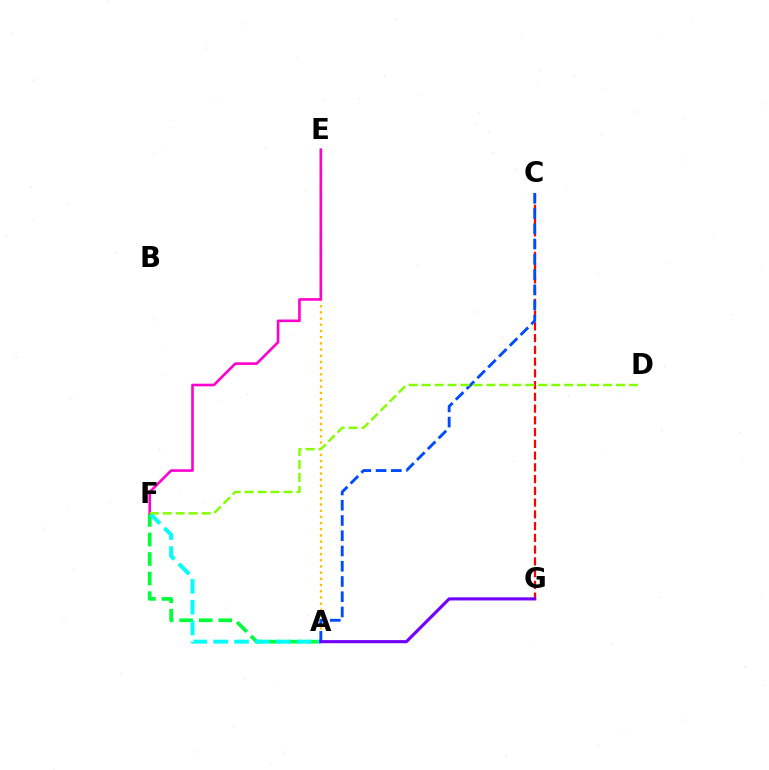{('A', 'F'): [{'color': '#00ff39', 'line_style': 'dashed', 'thickness': 2.65}, {'color': '#00fff6', 'line_style': 'dashed', 'thickness': 2.83}], ('A', 'E'): [{'color': '#ffbd00', 'line_style': 'dotted', 'thickness': 1.68}], ('E', 'F'): [{'color': '#ff00cf', 'line_style': 'solid', 'thickness': 1.88}], ('C', 'G'): [{'color': '#ff0000', 'line_style': 'dashed', 'thickness': 1.6}], ('A', 'C'): [{'color': '#004bff', 'line_style': 'dashed', 'thickness': 2.07}], ('A', 'G'): [{'color': '#7200ff', 'line_style': 'solid', 'thickness': 2.25}], ('D', 'F'): [{'color': '#84ff00', 'line_style': 'dashed', 'thickness': 1.76}]}